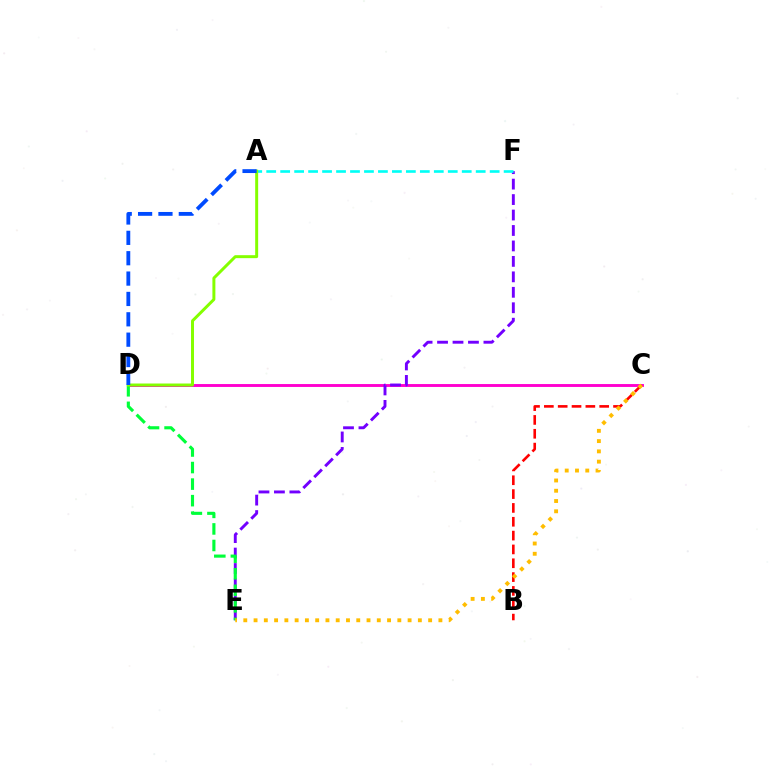{('C', 'D'): [{'color': '#ff00cf', 'line_style': 'solid', 'thickness': 2.09}], ('B', 'C'): [{'color': '#ff0000', 'line_style': 'dashed', 'thickness': 1.88}], ('E', 'F'): [{'color': '#7200ff', 'line_style': 'dashed', 'thickness': 2.1}], ('A', 'F'): [{'color': '#00fff6', 'line_style': 'dashed', 'thickness': 1.9}], ('D', 'E'): [{'color': '#00ff39', 'line_style': 'dashed', 'thickness': 2.25}], ('C', 'E'): [{'color': '#ffbd00', 'line_style': 'dotted', 'thickness': 2.79}], ('A', 'D'): [{'color': '#84ff00', 'line_style': 'solid', 'thickness': 2.14}, {'color': '#004bff', 'line_style': 'dashed', 'thickness': 2.77}]}